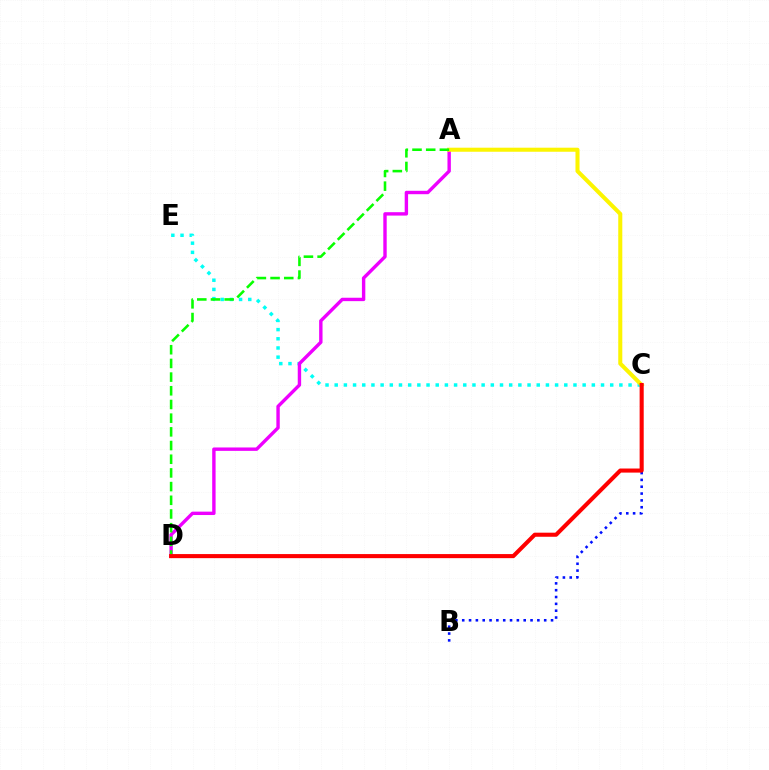{('C', 'E'): [{'color': '#00fff6', 'line_style': 'dotted', 'thickness': 2.5}], ('A', 'D'): [{'color': '#ee00ff', 'line_style': 'solid', 'thickness': 2.44}, {'color': '#08ff00', 'line_style': 'dashed', 'thickness': 1.86}], ('A', 'C'): [{'color': '#fcf500', 'line_style': 'solid', 'thickness': 2.91}], ('B', 'C'): [{'color': '#0010ff', 'line_style': 'dotted', 'thickness': 1.86}], ('C', 'D'): [{'color': '#ff0000', 'line_style': 'solid', 'thickness': 2.94}]}